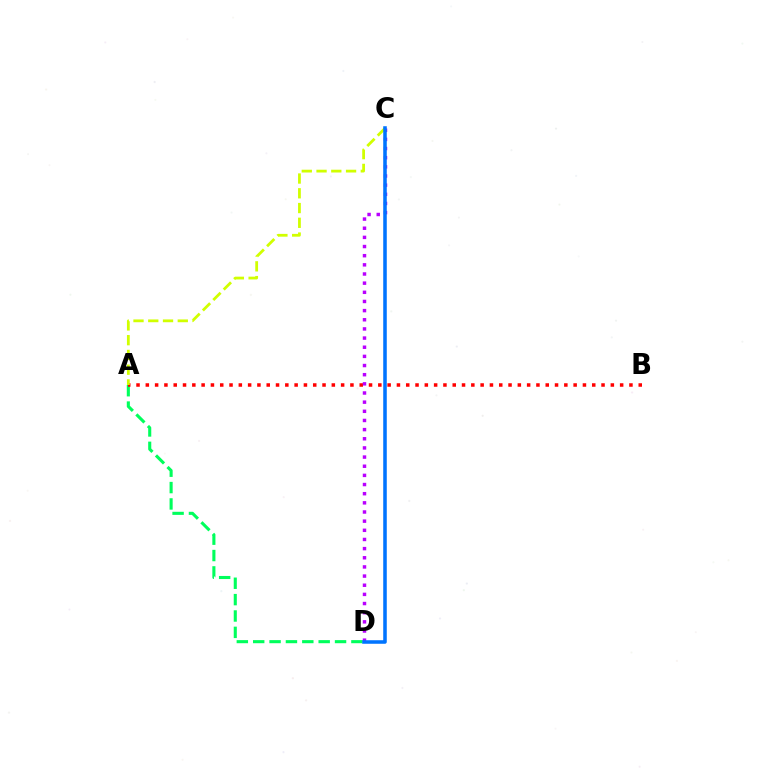{('A', 'D'): [{'color': '#00ff5c', 'line_style': 'dashed', 'thickness': 2.22}], ('A', 'B'): [{'color': '#ff0000', 'line_style': 'dotted', 'thickness': 2.53}], ('C', 'D'): [{'color': '#b900ff', 'line_style': 'dotted', 'thickness': 2.49}, {'color': '#0074ff', 'line_style': 'solid', 'thickness': 2.55}], ('A', 'C'): [{'color': '#d1ff00', 'line_style': 'dashed', 'thickness': 2.0}]}